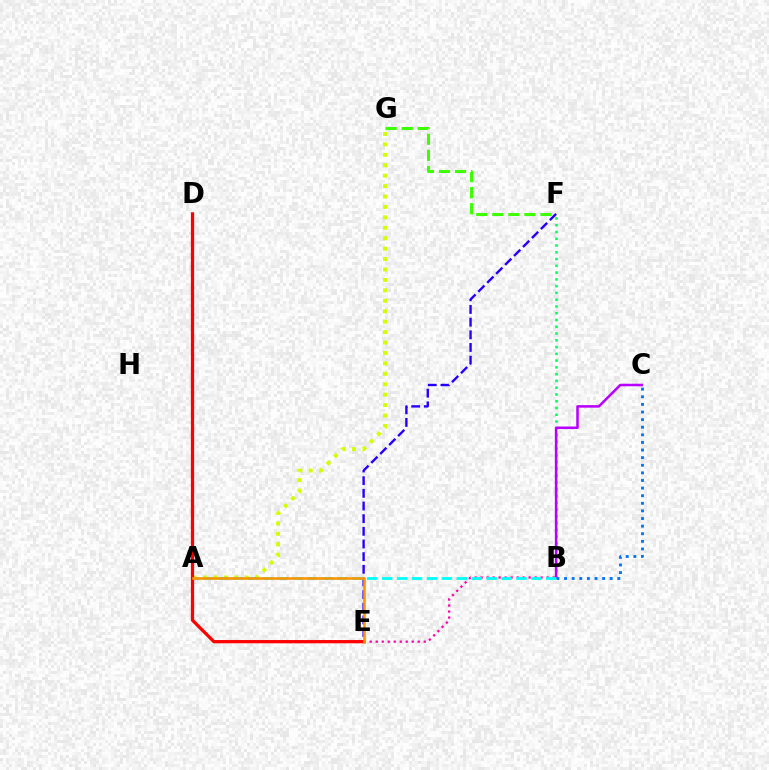{('E', 'F'): [{'color': '#2500ff', 'line_style': 'dashed', 'thickness': 1.72}], ('B', 'F'): [{'color': '#00ff5c', 'line_style': 'dotted', 'thickness': 1.84}], ('B', 'C'): [{'color': '#b900ff', 'line_style': 'solid', 'thickness': 1.82}, {'color': '#0074ff', 'line_style': 'dotted', 'thickness': 2.07}], ('B', 'E'): [{'color': '#ff00ac', 'line_style': 'dotted', 'thickness': 1.63}], ('A', 'G'): [{'color': '#d1ff00', 'line_style': 'dotted', 'thickness': 2.83}], ('A', 'B'): [{'color': '#00fff6', 'line_style': 'dashed', 'thickness': 2.03}], ('D', 'E'): [{'color': '#ff0000', 'line_style': 'solid', 'thickness': 2.34}], ('F', 'G'): [{'color': '#3dff00', 'line_style': 'dashed', 'thickness': 2.18}], ('A', 'E'): [{'color': '#ff9400', 'line_style': 'solid', 'thickness': 1.87}]}